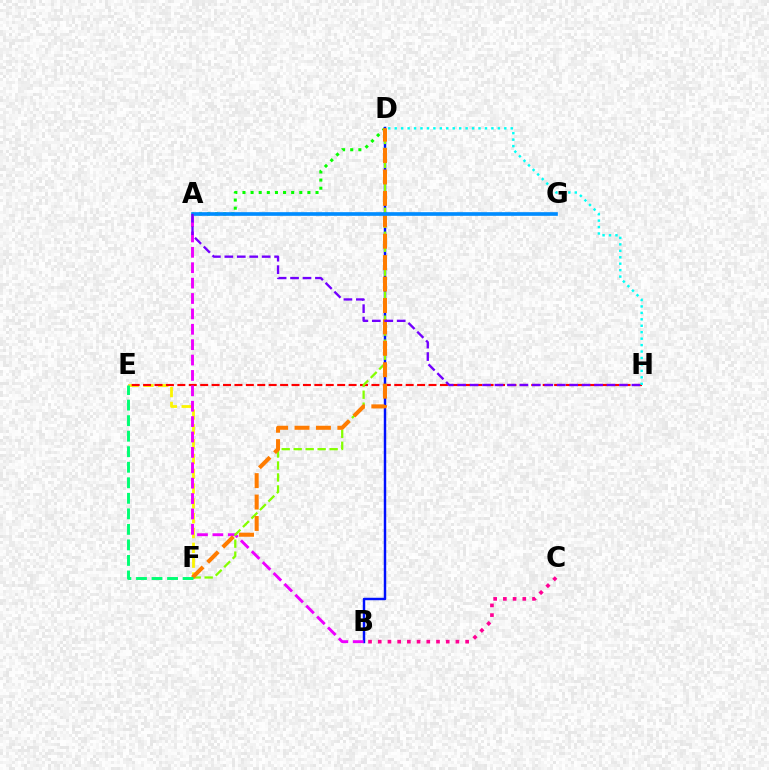{('A', 'D'): [{'color': '#08ff00', 'line_style': 'dotted', 'thickness': 2.21}], ('E', 'F'): [{'color': '#fcf500', 'line_style': 'dashed', 'thickness': 2.01}, {'color': '#00ff74', 'line_style': 'dashed', 'thickness': 2.11}], ('E', 'H'): [{'color': '#ff0000', 'line_style': 'dashed', 'thickness': 1.55}], ('B', 'D'): [{'color': '#0010ff', 'line_style': 'solid', 'thickness': 1.76}], ('A', 'B'): [{'color': '#ee00ff', 'line_style': 'dashed', 'thickness': 2.09}], ('D', 'F'): [{'color': '#84ff00', 'line_style': 'dashed', 'thickness': 1.63}, {'color': '#ff7c00', 'line_style': 'dashed', 'thickness': 2.91}], ('A', 'G'): [{'color': '#008cff', 'line_style': 'solid', 'thickness': 2.64}], ('B', 'C'): [{'color': '#ff0094', 'line_style': 'dotted', 'thickness': 2.64}], ('A', 'H'): [{'color': '#7200ff', 'line_style': 'dashed', 'thickness': 1.69}], ('D', 'H'): [{'color': '#00fff6', 'line_style': 'dotted', 'thickness': 1.75}]}